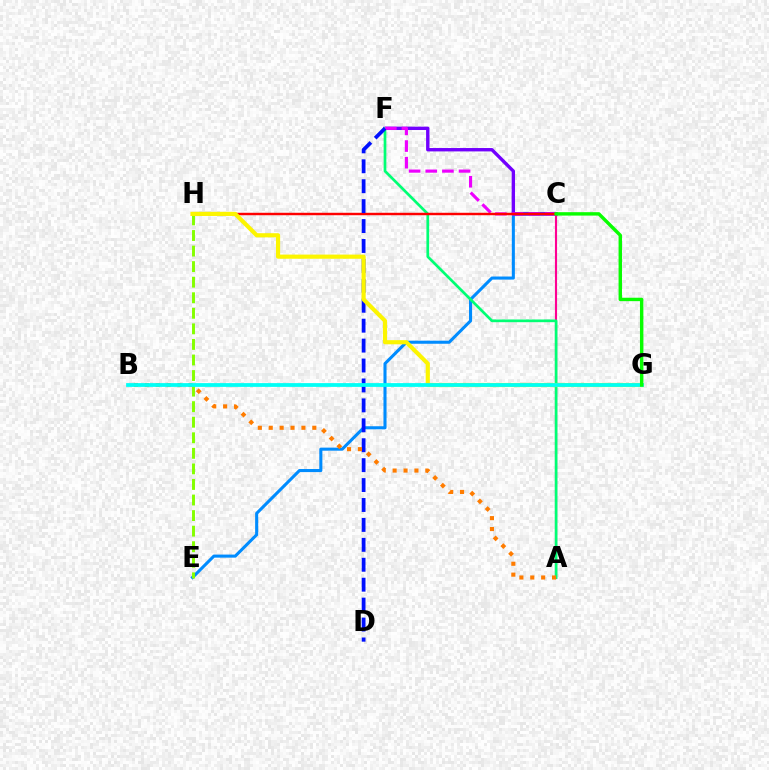{('C', 'E'): [{'color': '#008cff', 'line_style': 'solid', 'thickness': 2.21}], ('C', 'F'): [{'color': '#7200ff', 'line_style': 'solid', 'thickness': 2.43}, {'color': '#ee00ff', 'line_style': 'dashed', 'thickness': 2.26}], ('A', 'C'): [{'color': '#ff0094', 'line_style': 'solid', 'thickness': 1.53}], ('A', 'F'): [{'color': '#00ff74', 'line_style': 'solid', 'thickness': 1.94}], ('C', 'H'): [{'color': '#ff0000', 'line_style': 'solid', 'thickness': 1.76}], ('D', 'F'): [{'color': '#0010ff', 'line_style': 'dashed', 'thickness': 2.71}], ('A', 'B'): [{'color': '#ff7c00', 'line_style': 'dotted', 'thickness': 2.96}], ('E', 'H'): [{'color': '#84ff00', 'line_style': 'dashed', 'thickness': 2.11}], ('G', 'H'): [{'color': '#fcf500', 'line_style': 'solid', 'thickness': 2.99}], ('B', 'G'): [{'color': '#00fff6', 'line_style': 'solid', 'thickness': 2.71}], ('C', 'G'): [{'color': '#08ff00', 'line_style': 'solid', 'thickness': 2.46}]}